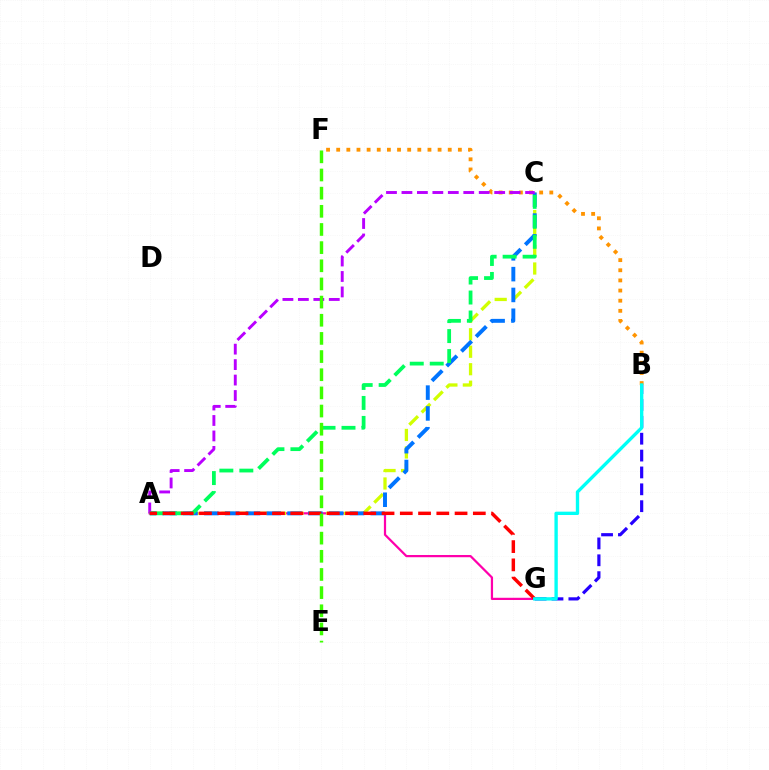{('A', 'G'): [{'color': '#ff00ac', 'line_style': 'solid', 'thickness': 1.6}, {'color': '#ff0000', 'line_style': 'dashed', 'thickness': 2.48}], ('B', 'G'): [{'color': '#2500ff', 'line_style': 'dashed', 'thickness': 2.29}, {'color': '#00fff6', 'line_style': 'solid', 'thickness': 2.41}], ('B', 'F'): [{'color': '#ff9400', 'line_style': 'dotted', 'thickness': 2.76}], ('A', 'C'): [{'color': '#d1ff00', 'line_style': 'dashed', 'thickness': 2.37}, {'color': '#0074ff', 'line_style': 'dashed', 'thickness': 2.83}, {'color': '#b900ff', 'line_style': 'dashed', 'thickness': 2.1}, {'color': '#00ff5c', 'line_style': 'dashed', 'thickness': 2.71}], ('E', 'F'): [{'color': '#3dff00', 'line_style': 'dashed', 'thickness': 2.47}]}